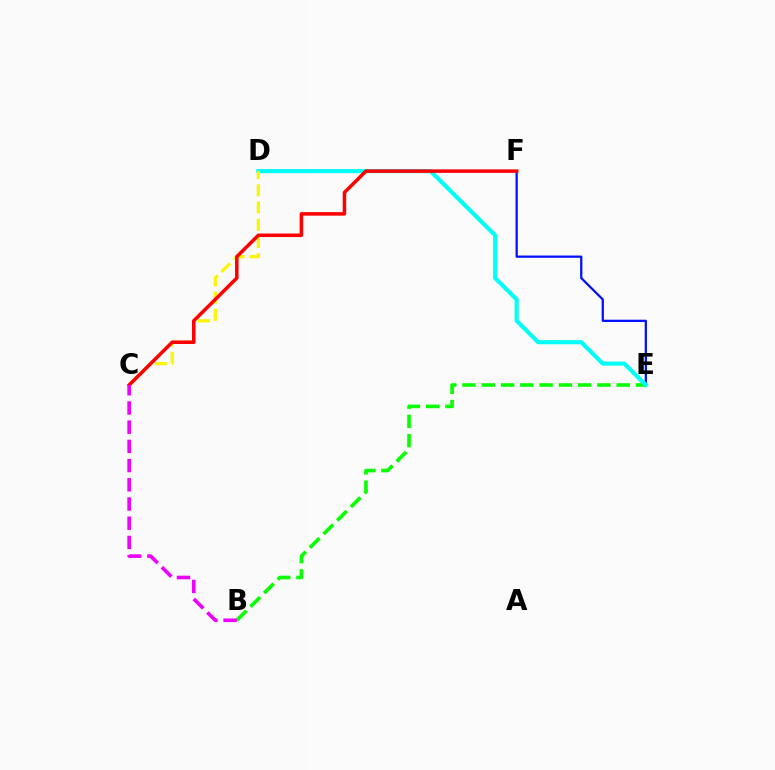{('E', 'F'): [{'color': '#0010ff', 'line_style': 'solid', 'thickness': 1.62}], ('B', 'E'): [{'color': '#08ff00', 'line_style': 'dashed', 'thickness': 2.62}], ('D', 'E'): [{'color': '#00fff6', 'line_style': 'solid', 'thickness': 2.96}], ('C', 'D'): [{'color': '#fcf500', 'line_style': 'dashed', 'thickness': 2.34}], ('C', 'F'): [{'color': '#ff0000', 'line_style': 'solid', 'thickness': 2.53}], ('B', 'C'): [{'color': '#ee00ff', 'line_style': 'dashed', 'thickness': 2.61}]}